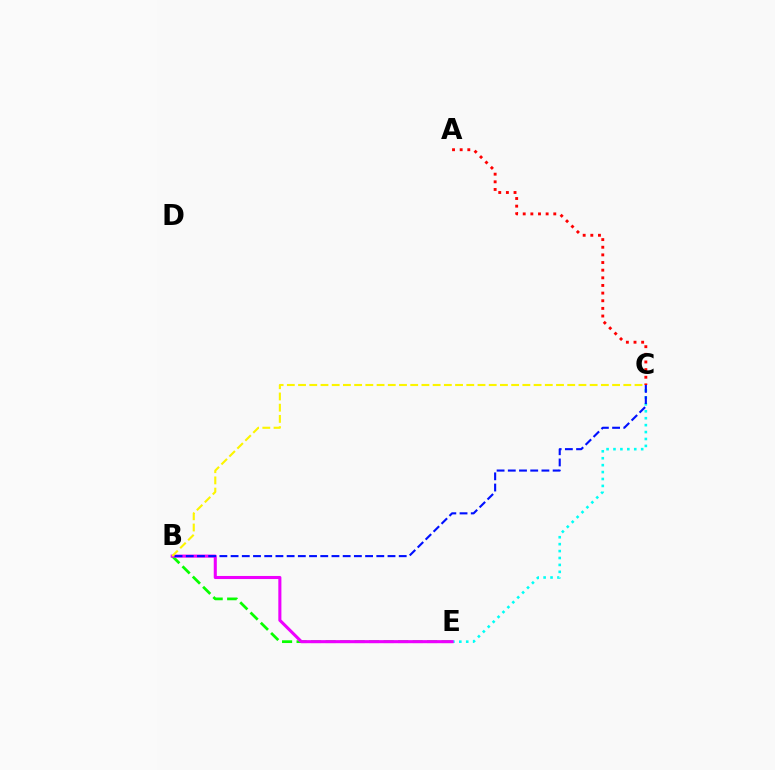{('A', 'C'): [{'color': '#ff0000', 'line_style': 'dotted', 'thickness': 2.08}], ('B', 'E'): [{'color': '#08ff00', 'line_style': 'dashed', 'thickness': 1.97}, {'color': '#ee00ff', 'line_style': 'solid', 'thickness': 2.21}], ('C', 'E'): [{'color': '#00fff6', 'line_style': 'dotted', 'thickness': 1.88}], ('B', 'C'): [{'color': '#0010ff', 'line_style': 'dashed', 'thickness': 1.52}, {'color': '#fcf500', 'line_style': 'dashed', 'thickness': 1.52}]}